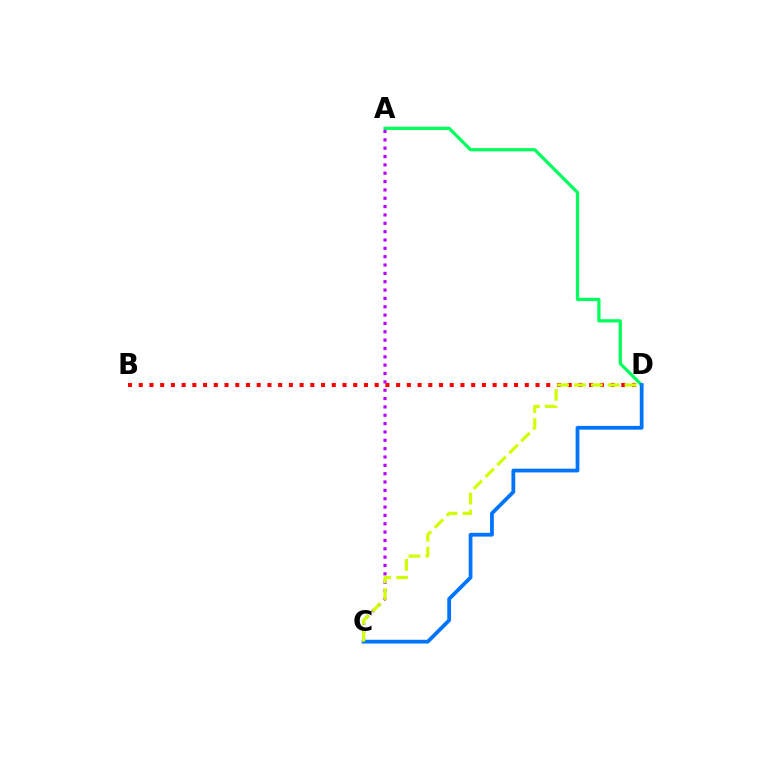{('B', 'D'): [{'color': '#ff0000', 'line_style': 'dotted', 'thickness': 2.91}], ('A', 'D'): [{'color': '#00ff5c', 'line_style': 'solid', 'thickness': 2.32}], ('A', 'C'): [{'color': '#b900ff', 'line_style': 'dotted', 'thickness': 2.27}], ('C', 'D'): [{'color': '#0074ff', 'line_style': 'solid', 'thickness': 2.71}, {'color': '#d1ff00', 'line_style': 'dashed', 'thickness': 2.29}]}